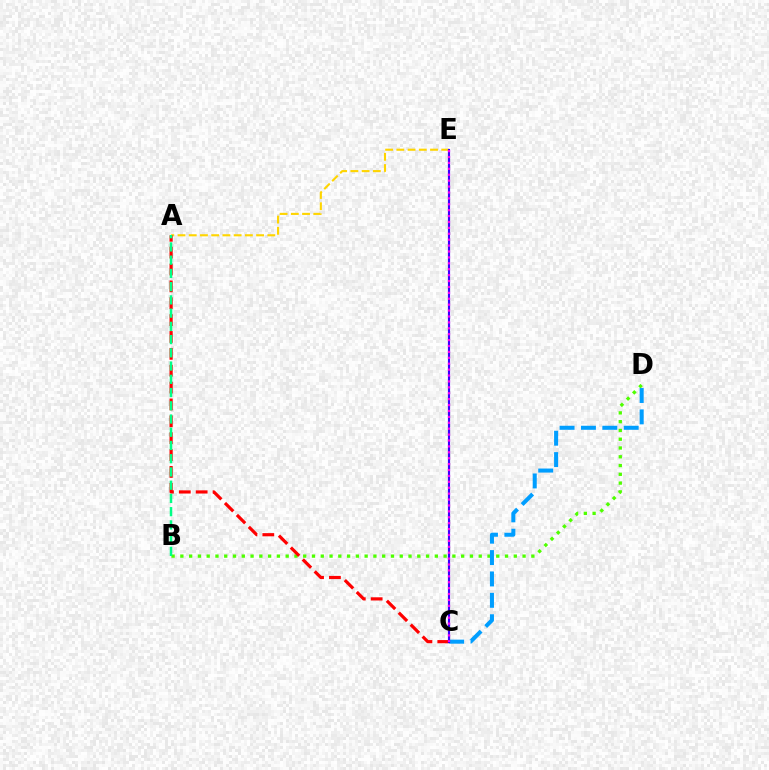{('B', 'D'): [{'color': '#4fff00', 'line_style': 'dotted', 'thickness': 2.38}], ('A', 'E'): [{'color': '#ffd500', 'line_style': 'dashed', 'thickness': 1.53}], ('C', 'D'): [{'color': '#009eff', 'line_style': 'dashed', 'thickness': 2.9}], ('A', 'C'): [{'color': '#ff0000', 'line_style': 'dashed', 'thickness': 2.29}], ('C', 'E'): [{'color': '#3700ff', 'line_style': 'solid', 'thickness': 1.55}, {'color': '#ff00ed', 'line_style': 'dotted', 'thickness': 1.6}], ('A', 'B'): [{'color': '#00ff86', 'line_style': 'dashed', 'thickness': 1.8}]}